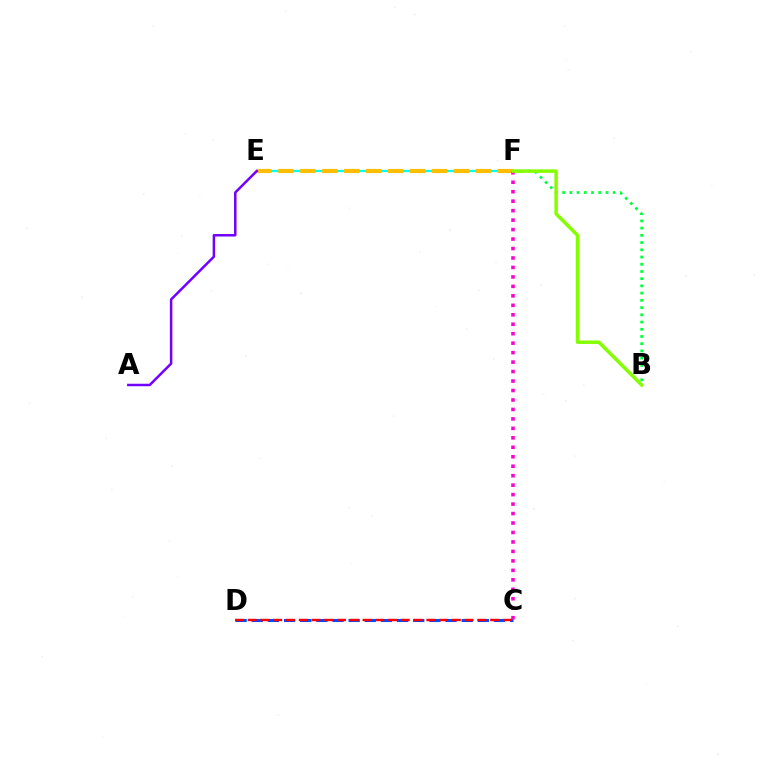{('E', 'F'): [{'color': '#00fff6', 'line_style': 'solid', 'thickness': 1.63}, {'color': '#ffbd00', 'line_style': 'dashed', 'thickness': 2.98}], ('C', 'D'): [{'color': '#004bff', 'line_style': 'dashed', 'thickness': 2.19}, {'color': '#ff0000', 'line_style': 'dashed', 'thickness': 1.73}], ('B', 'F'): [{'color': '#00ff39', 'line_style': 'dotted', 'thickness': 1.96}, {'color': '#84ff00', 'line_style': 'solid', 'thickness': 2.51}], ('A', 'E'): [{'color': '#7200ff', 'line_style': 'solid', 'thickness': 1.8}], ('C', 'F'): [{'color': '#ff00cf', 'line_style': 'dotted', 'thickness': 2.57}]}